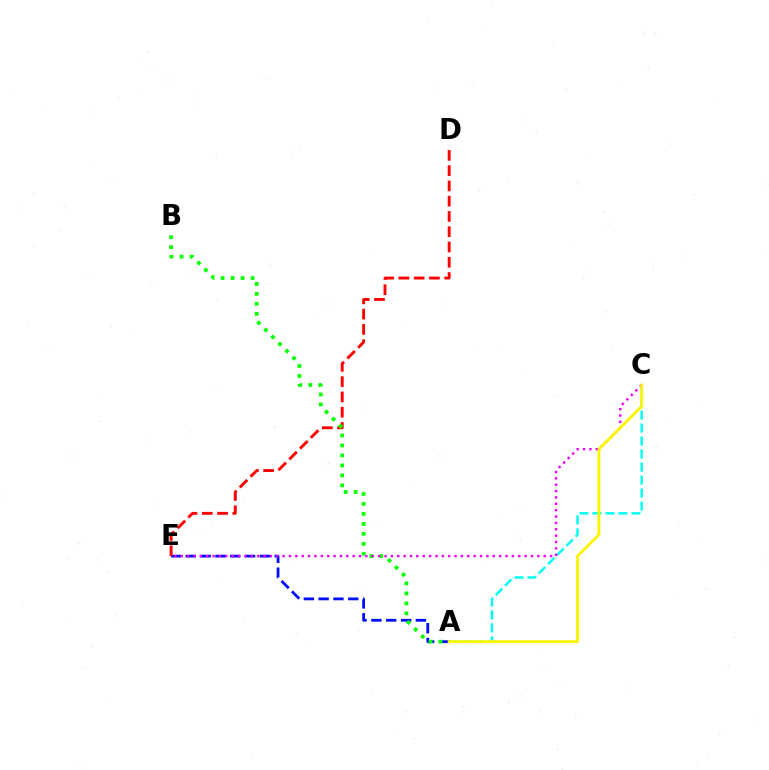{('A', 'C'): [{'color': '#00fff6', 'line_style': 'dashed', 'thickness': 1.77}, {'color': '#fcf500', 'line_style': 'solid', 'thickness': 2.06}], ('A', 'E'): [{'color': '#0010ff', 'line_style': 'dashed', 'thickness': 2.01}], ('D', 'E'): [{'color': '#ff0000', 'line_style': 'dashed', 'thickness': 2.07}], ('A', 'B'): [{'color': '#08ff00', 'line_style': 'dotted', 'thickness': 2.71}], ('C', 'E'): [{'color': '#ee00ff', 'line_style': 'dotted', 'thickness': 1.73}]}